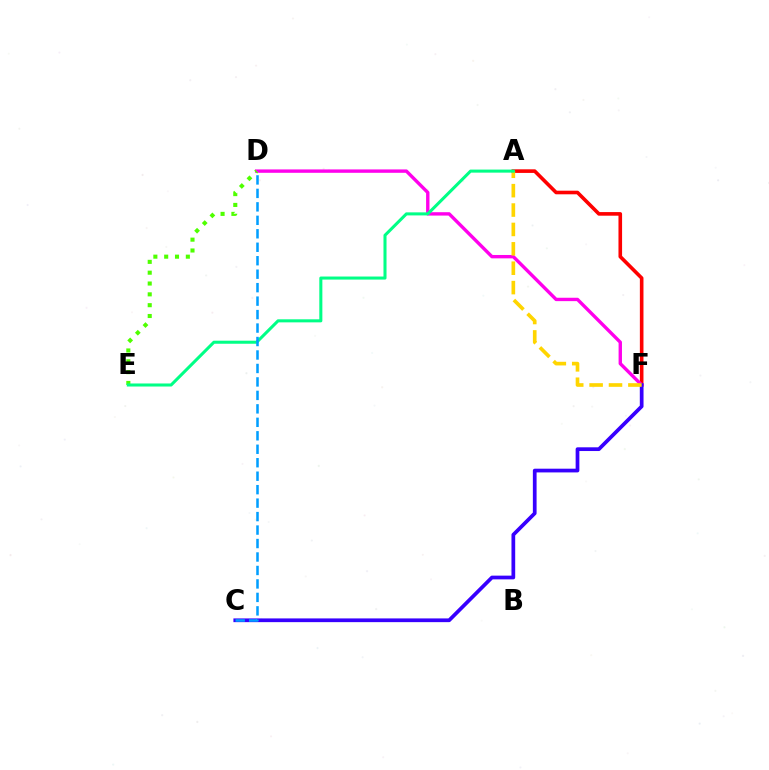{('A', 'F'): [{'color': '#ff0000', 'line_style': 'solid', 'thickness': 2.6}, {'color': '#ffd500', 'line_style': 'dashed', 'thickness': 2.63}], ('D', 'F'): [{'color': '#ff00ed', 'line_style': 'solid', 'thickness': 2.43}], ('C', 'F'): [{'color': '#3700ff', 'line_style': 'solid', 'thickness': 2.68}], ('D', 'E'): [{'color': '#4fff00', 'line_style': 'dotted', 'thickness': 2.94}], ('A', 'E'): [{'color': '#00ff86', 'line_style': 'solid', 'thickness': 2.2}], ('C', 'D'): [{'color': '#009eff', 'line_style': 'dashed', 'thickness': 1.83}]}